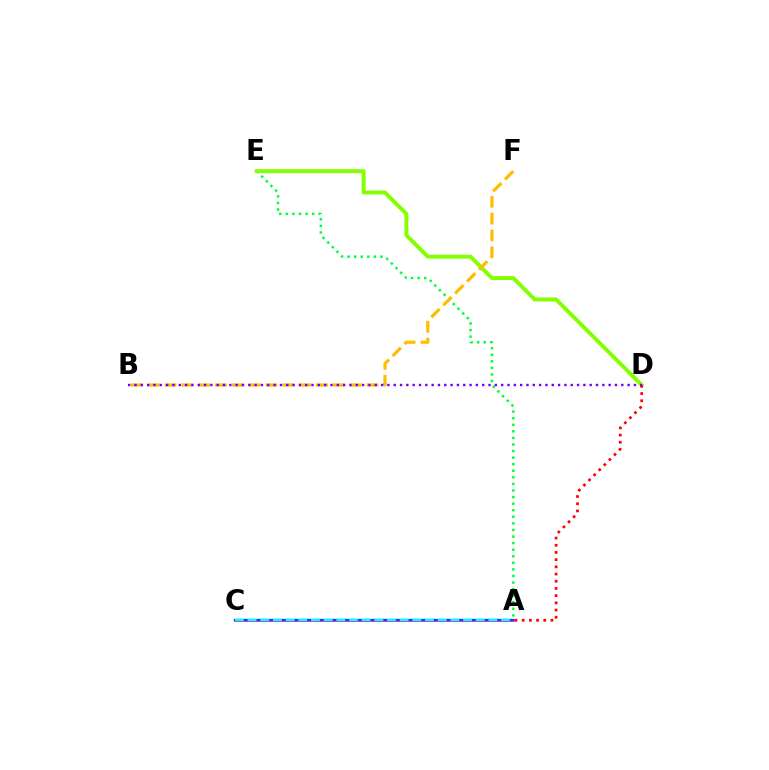{('A', 'E'): [{'color': '#00ff39', 'line_style': 'dotted', 'thickness': 1.79}], ('D', 'E'): [{'color': '#84ff00', 'line_style': 'solid', 'thickness': 2.83}], ('B', 'F'): [{'color': '#ffbd00', 'line_style': 'dashed', 'thickness': 2.29}], ('A', 'D'): [{'color': '#ff0000', 'line_style': 'dotted', 'thickness': 1.96}], ('B', 'D'): [{'color': '#7200ff', 'line_style': 'dotted', 'thickness': 1.72}], ('A', 'C'): [{'color': '#ff00cf', 'line_style': 'solid', 'thickness': 1.93}, {'color': '#004bff', 'line_style': 'solid', 'thickness': 1.67}, {'color': '#00fff6', 'line_style': 'dashed', 'thickness': 1.72}]}